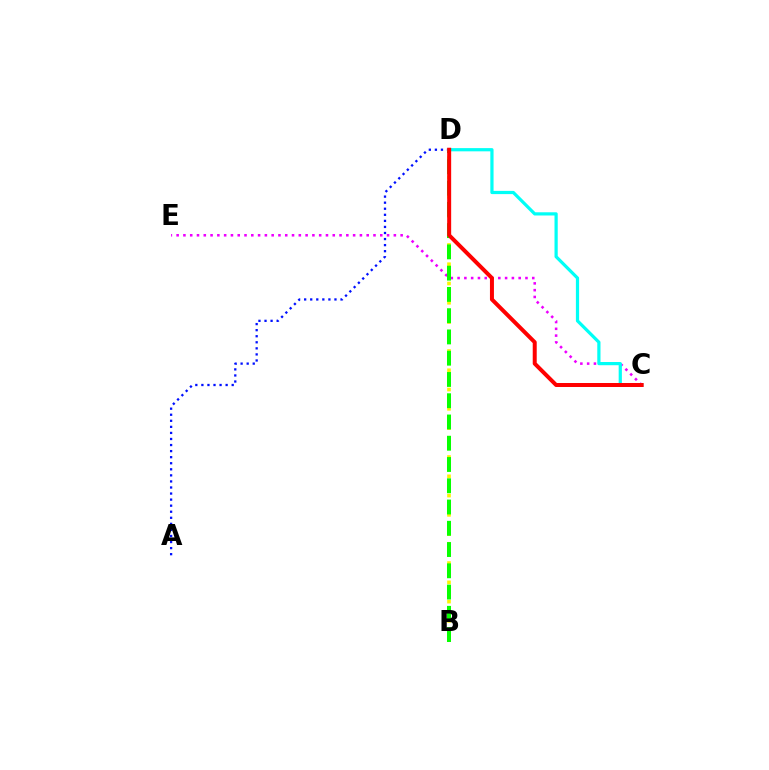{('C', 'E'): [{'color': '#ee00ff', 'line_style': 'dotted', 'thickness': 1.84}], ('B', 'D'): [{'color': '#fcf500', 'line_style': 'dotted', 'thickness': 2.62}, {'color': '#08ff00', 'line_style': 'dashed', 'thickness': 2.89}], ('A', 'D'): [{'color': '#0010ff', 'line_style': 'dotted', 'thickness': 1.65}], ('C', 'D'): [{'color': '#00fff6', 'line_style': 'solid', 'thickness': 2.32}, {'color': '#ff0000', 'line_style': 'solid', 'thickness': 2.87}]}